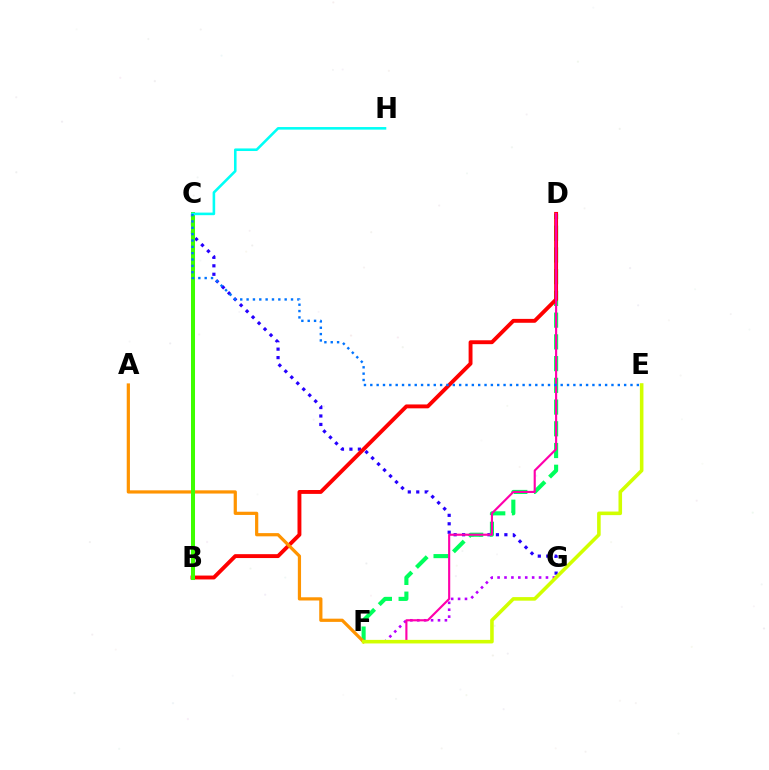{('F', 'G'): [{'color': '#b900ff', 'line_style': 'dotted', 'thickness': 1.88}], ('C', 'G'): [{'color': '#2500ff', 'line_style': 'dotted', 'thickness': 2.3}], ('D', 'F'): [{'color': '#00ff5c', 'line_style': 'dashed', 'thickness': 2.95}, {'color': '#ff00ac', 'line_style': 'solid', 'thickness': 1.54}], ('B', 'D'): [{'color': '#ff0000', 'line_style': 'solid', 'thickness': 2.8}], ('A', 'F'): [{'color': '#ff9400', 'line_style': 'solid', 'thickness': 2.32}], ('B', 'C'): [{'color': '#3dff00', 'line_style': 'solid', 'thickness': 2.9}], ('C', 'H'): [{'color': '#00fff6', 'line_style': 'solid', 'thickness': 1.86}], ('C', 'E'): [{'color': '#0074ff', 'line_style': 'dotted', 'thickness': 1.72}], ('E', 'F'): [{'color': '#d1ff00', 'line_style': 'solid', 'thickness': 2.57}]}